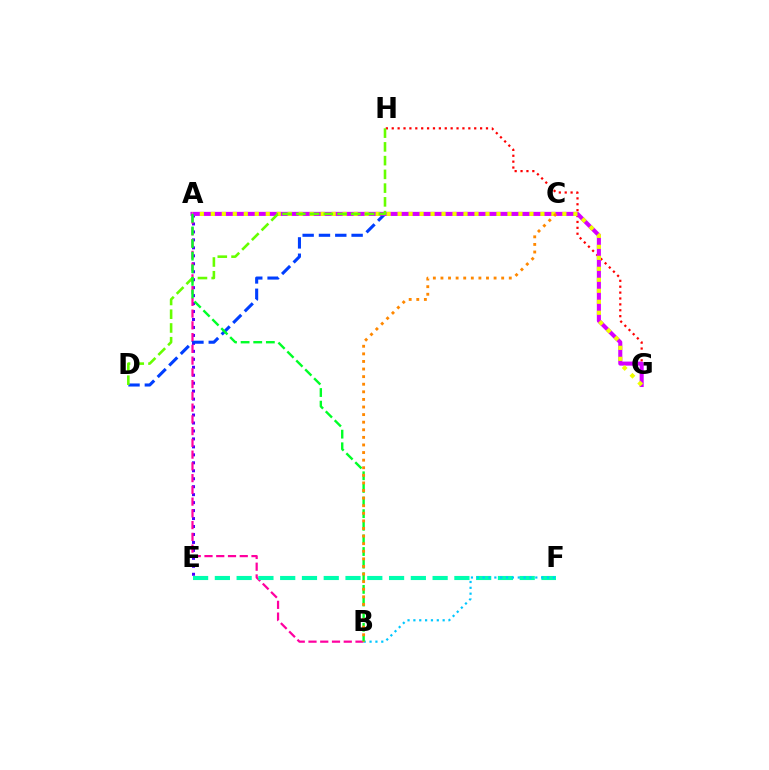{('A', 'E'): [{'color': '#4f00ff', 'line_style': 'dotted', 'thickness': 2.16}], ('C', 'D'): [{'color': '#003fff', 'line_style': 'dashed', 'thickness': 2.22}], ('G', 'H'): [{'color': '#ff0000', 'line_style': 'dotted', 'thickness': 1.6}], ('A', 'B'): [{'color': '#ff00a0', 'line_style': 'dashed', 'thickness': 1.6}, {'color': '#00ff27', 'line_style': 'dashed', 'thickness': 1.71}], ('A', 'G'): [{'color': '#d600ff', 'line_style': 'solid', 'thickness': 2.93}, {'color': '#eeff00', 'line_style': 'dotted', 'thickness': 2.98}], ('D', 'H'): [{'color': '#66ff00', 'line_style': 'dashed', 'thickness': 1.87}], ('E', 'F'): [{'color': '#00ffaf', 'line_style': 'dashed', 'thickness': 2.96}], ('B', 'F'): [{'color': '#00c7ff', 'line_style': 'dotted', 'thickness': 1.59}], ('B', 'C'): [{'color': '#ff8800', 'line_style': 'dotted', 'thickness': 2.06}]}